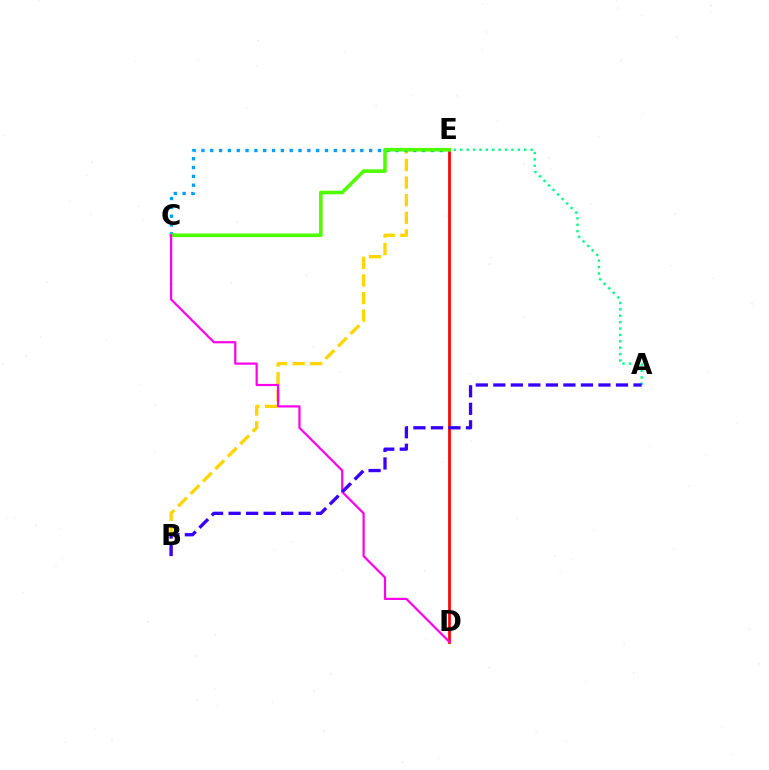{('B', 'E'): [{'color': '#ffd500', 'line_style': 'dashed', 'thickness': 2.39}], ('D', 'E'): [{'color': '#ff0000', 'line_style': 'solid', 'thickness': 1.96}], ('C', 'E'): [{'color': '#009eff', 'line_style': 'dotted', 'thickness': 2.4}, {'color': '#4fff00', 'line_style': 'solid', 'thickness': 2.59}], ('A', 'E'): [{'color': '#00ff86', 'line_style': 'dotted', 'thickness': 1.74}], ('C', 'D'): [{'color': '#ff00ed', 'line_style': 'solid', 'thickness': 1.59}], ('A', 'B'): [{'color': '#3700ff', 'line_style': 'dashed', 'thickness': 2.38}]}